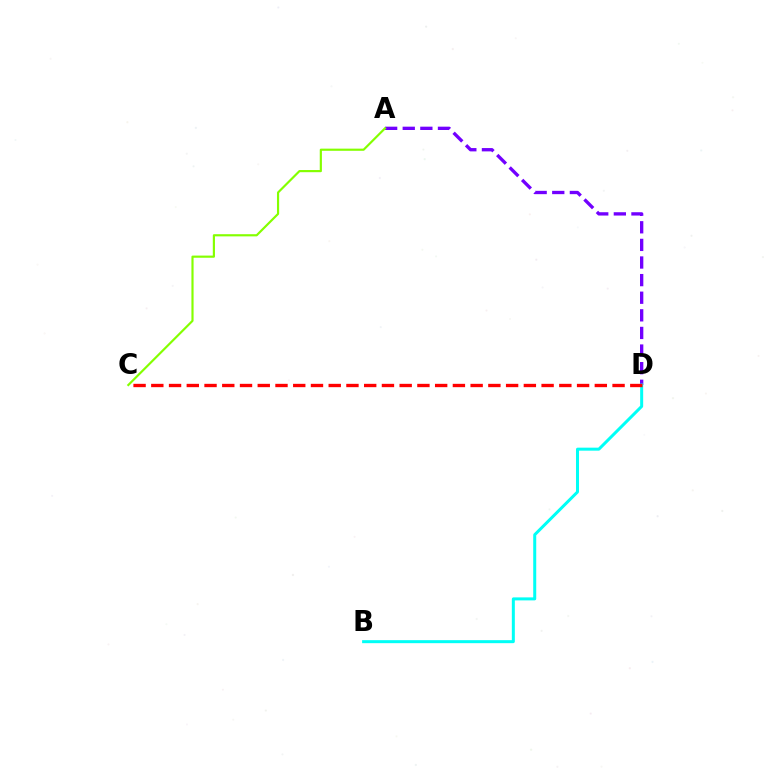{('A', 'D'): [{'color': '#7200ff', 'line_style': 'dashed', 'thickness': 2.39}], ('B', 'D'): [{'color': '#00fff6', 'line_style': 'solid', 'thickness': 2.16}], ('C', 'D'): [{'color': '#ff0000', 'line_style': 'dashed', 'thickness': 2.41}], ('A', 'C'): [{'color': '#84ff00', 'line_style': 'solid', 'thickness': 1.56}]}